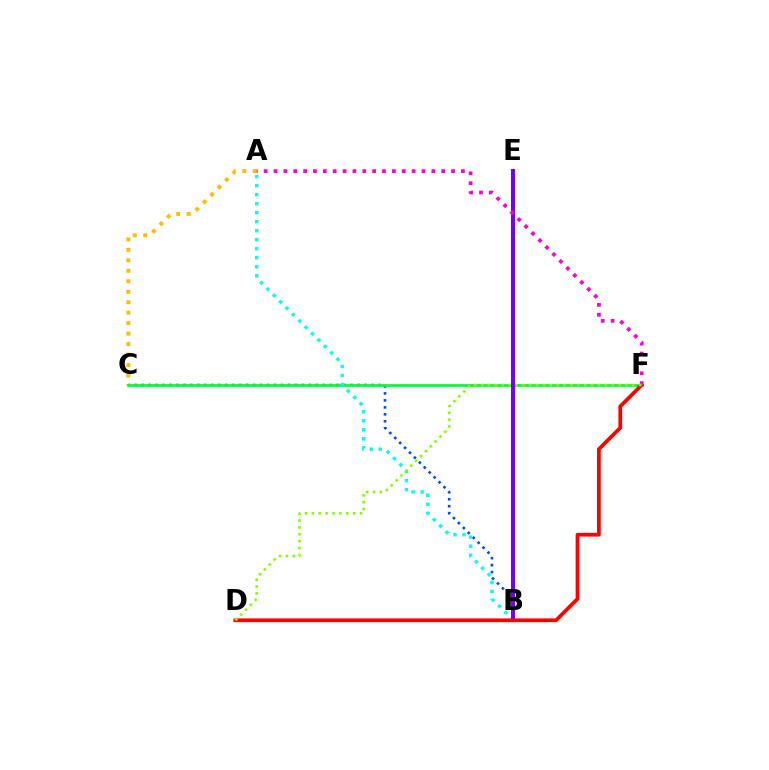{('A', 'C'): [{'color': '#ffbd00', 'line_style': 'dotted', 'thickness': 2.84}], ('B', 'C'): [{'color': '#004bff', 'line_style': 'dotted', 'thickness': 1.89}], ('C', 'F'): [{'color': '#00ff39', 'line_style': 'solid', 'thickness': 1.98}], ('A', 'B'): [{'color': '#00fff6', 'line_style': 'dotted', 'thickness': 2.45}], ('B', 'E'): [{'color': '#7200ff', 'line_style': 'solid', 'thickness': 2.91}], ('D', 'F'): [{'color': '#ff0000', 'line_style': 'solid', 'thickness': 2.69}, {'color': '#84ff00', 'line_style': 'dotted', 'thickness': 1.87}], ('A', 'F'): [{'color': '#ff00cf', 'line_style': 'dotted', 'thickness': 2.68}]}